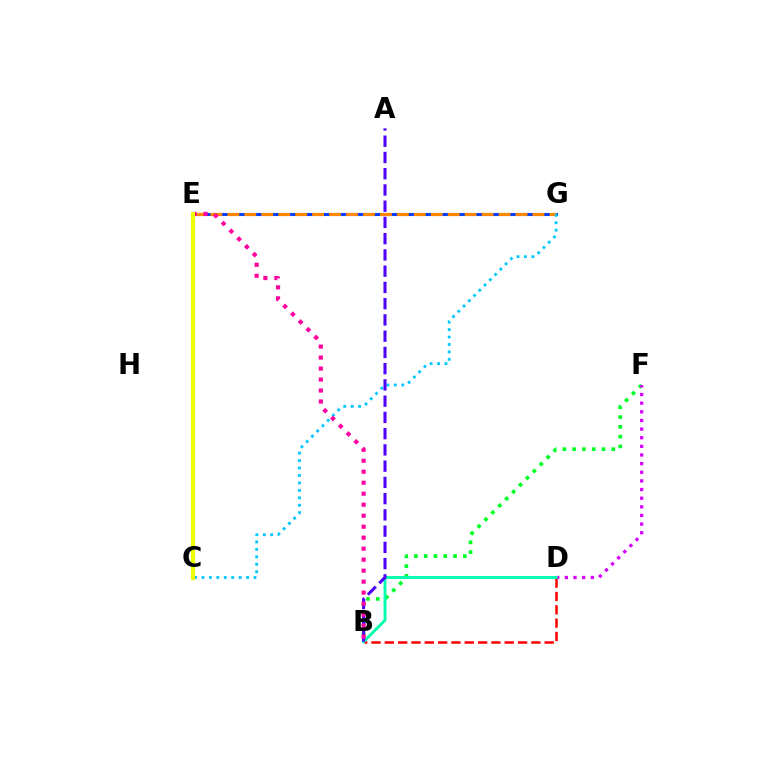{('B', 'F'): [{'color': '#00ff27', 'line_style': 'dotted', 'thickness': 2.66}], ('C', 'E'): [{'color': '#66ff00', 'line_style': 'dashed', 'thickness': 2.87}, {'color': '#eeff00', 'line_style': 'solid', 'thickness': 2.93}], ('D', 'F'): [{'color': '#d600ff', 'line_style': 'dotted', 'thickness': 2.35}], ('E', 'G'): [{'color': '#003fff', 'line_style': 'solid', 'thickness': 2.18}, {'color': '#ff8800', 'line_style': 'dashed', 'thickness': 2.3}], ('B', 'D'): [{'color': '#ff0000', 'line_style': 'dashed', 'thickness': 1.81}, {'color': '#00ffaf', 'line_style': 'solid', 'thickness': 2.09}], ('C', 'G'): [{'color': '#00c7ff', 'line_style': 'dotted', 'thickness': 2.02}], ('A', 'B'): [{'color': '#4f00ff', 'line_style': 'dashed', 'thickness': 2.21}], ('B', 'E'): [{'color': '#ff00a0', 'line_style': 'dotted', 'thickness': 2.99}]}